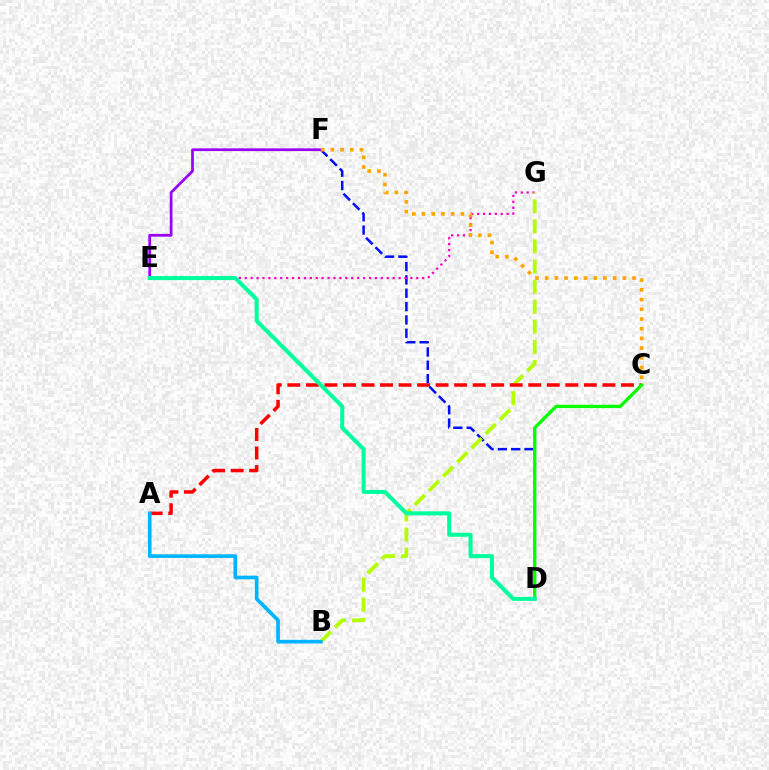{('D', 'F'): [{'color': '#0010ff', 'line_style': 'dashed', 'thickness': 1.81}], ('E', 'G'): [{'color': '#ff00bd', 'line_style': 'dotted', 'thickness': 1.61}], ('B', 'G'): [{'color': '#b3ff00', 'line_style': 'dashed', 'thickness': 2.73}], ('A', 'C'): [{'color': '#ff0000', 'line_style': 'dashed', 'thickness': 2.52}], ('E', 'F'): [{'color': '#9b00ff', 'line_style': 'solid', 'thickness': 1.97}], ('C', 'F'): [{'color': '#ffa500', 'line_style': 'dotted', 'thickness': 2.64}], ('A', 'B'): [{'color': '#00b5ff', 'line_style': 'solid', 'thickness': 2.64}], ('C', 'D'): [{'color': '#08ff00', 'line_style': 'solid', 'thickness': 2.4}], ('D', 'E'): [{'color': '#00ff9d', 'line_style': 'solid', 'thickness': 2.91}]}